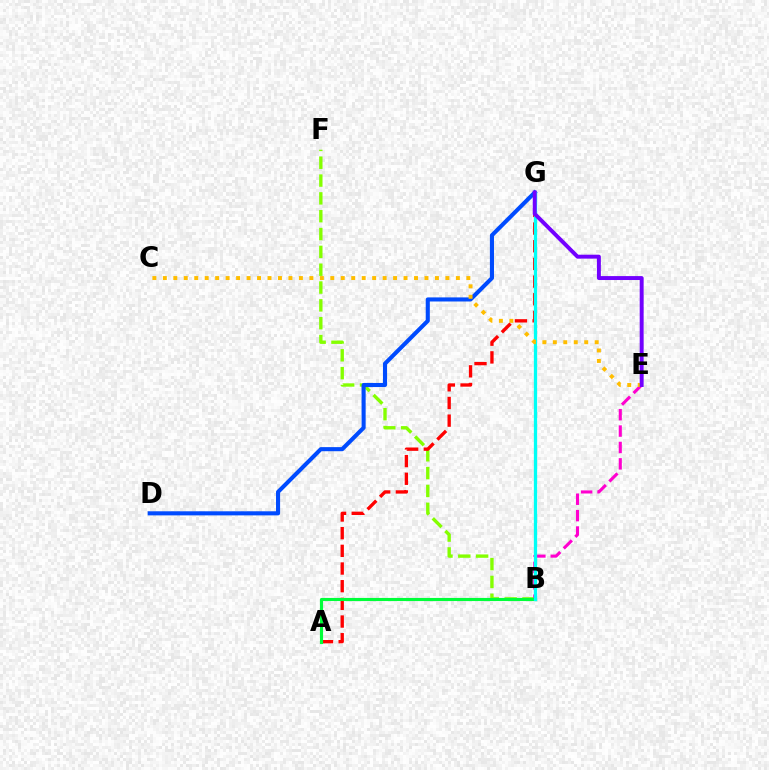{('B', 'F'): [{'color': '#84ff00', 'line_style': 'dashed', 'thickness': 2.42}], ('A', 'G'): [{'color': '#ff0000', 'line_style': 'dashed', 'thickness': 2.4}], ('B', 'E'): [{'color': '#ff00cf', 'line_style': 'dashed', 'thickness': 2.23}], ('A', 'B'): [{'color': '#00ff39', 'line_style': 'solid', 'thickness': 2.25}], ('D', 'G'): [{'color': '#004bff', 'line_style': 'solid', 'thickness': 2.94}], ('B', 'G'): [{'color': '#00fff6', 'line_style': 'solid', 'thickness': 2.37}], ('C', 'E'): [{'color': '#ffbd00', 'line_style': 'dotted', 'thickness': 2.84}], ('E', 'G'): [{'color': '#7200ff', 'line_style': 'solid', 'thickness': 2.84}]}